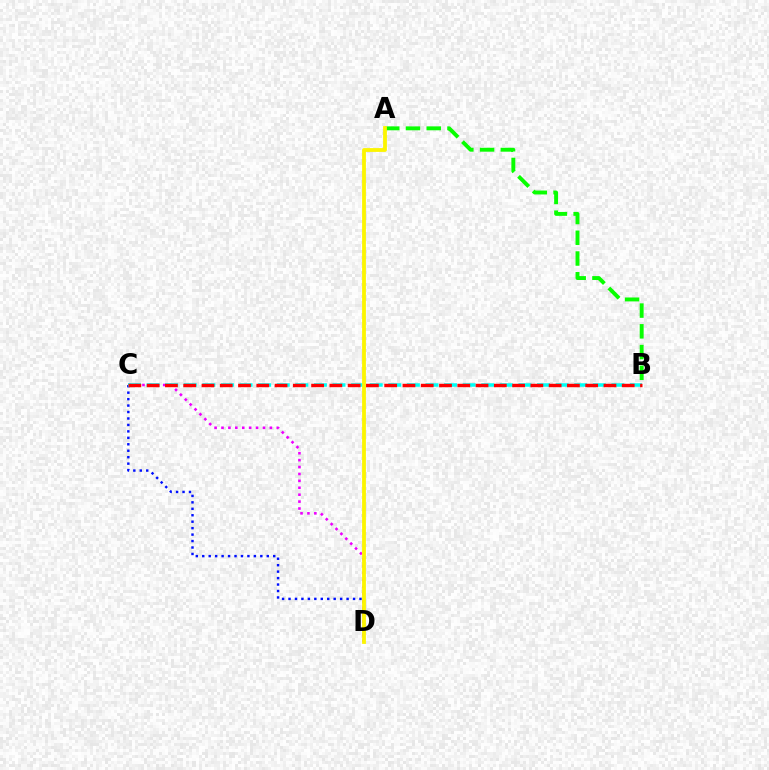{('C', 'D'): [{'color': '#0010ff', 'line_style': 'dotted', 'thickness': 1.75}, {'color': '#ee00ff', 'line_style': 'dotted', 'thickness': 1.88}], ('B', 'C'): [{'color': '#00fff6', 'line_style': 'dashed', 'thickness': 2.53}, {'color': '#ff0000', 'line_style': 'dashed', 'thickness': 2.48}], ('A', 'B'): [{'color': '#08ff00', 'line_style': 'dashed', 'thickness': 2.82}], ('A', 'D'): [{'color': '#fcf500', 'line_style': 'solid', 'thickness': 2.73}]}